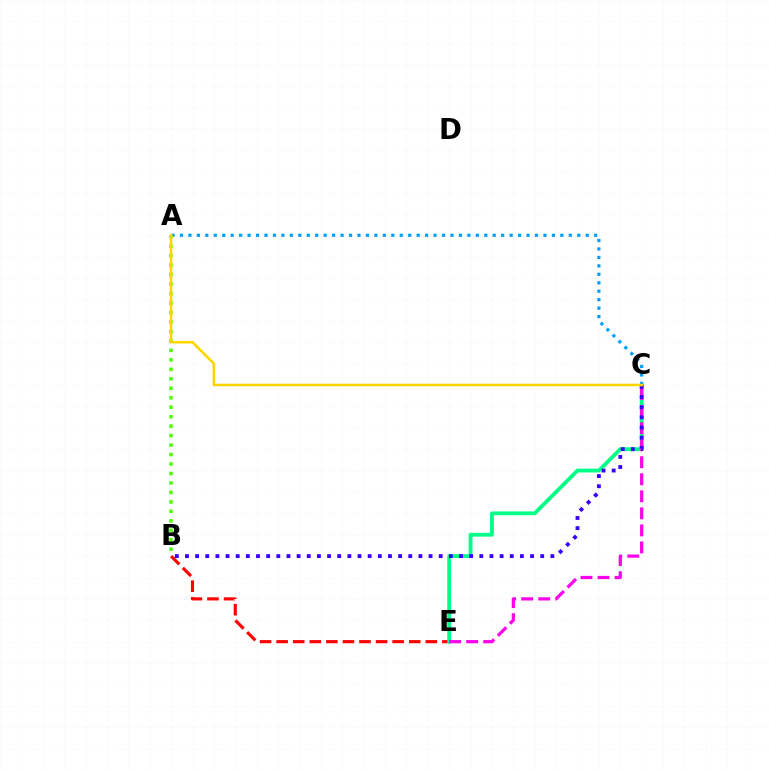{('B', 'E'): [{'color': '#ff0000', 'line_style': 'dashed', 'thickness': 2.25}], ('C', 'E'): [{'color': '#00ff86', 'line_style': 'solid', 'thickness': 2.76}, {'color': '#ff00ed', 'line_style': 'dashed', 'thickness': 2.32}], ('B', 'C'): [{'color': '#3700ff', 'line_style': 'dotted', 'thickness': 2.76}], ('A', 'C'): [{'color': '#009eff', 'line_style': 'dotted', 'thickness': 2.3}, {'color': '#ffd500', 'line_style': 'solid', 'thickness': 1.85}], ('A', 'B'): [{'color': '#4fff00', 'line_style': 'dotted', 'thickness': 2.57}]}